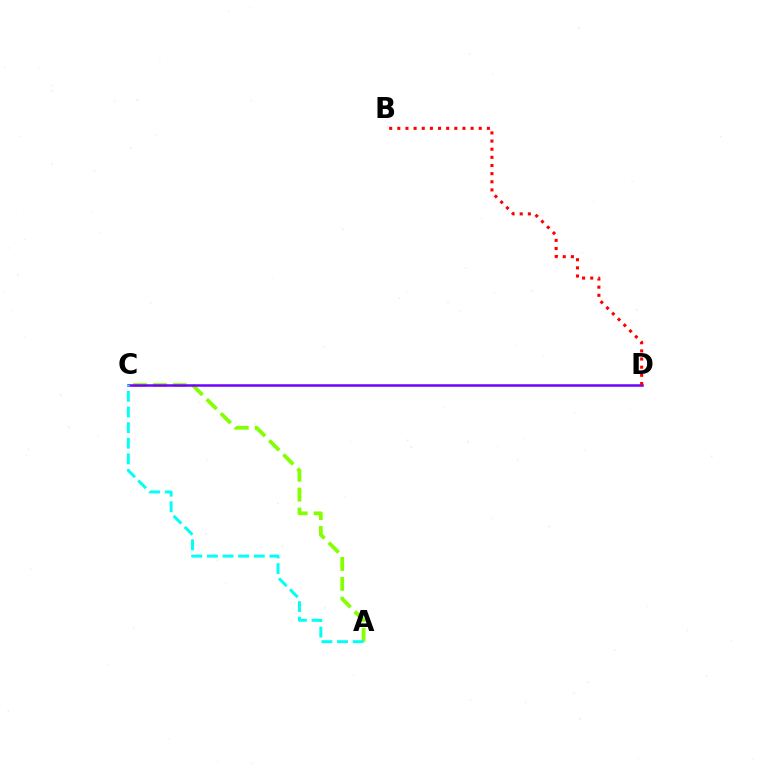{('A', 'C'): [{'color': '#84ff00', 'line_style': 'dashed', 'thickness': 2.7}, {'color': '#00fff6', 'line_style': 'dashed', 'thickness': 2.12}], ('C', 'D'): [{'color': '#7200ff', 'line_style': 'solid', 'thickness': 1.81}], ('B', 'D'): [{'color': '#ff0000', 'line_style': 'dotted', 'thickness': 2.21}]}